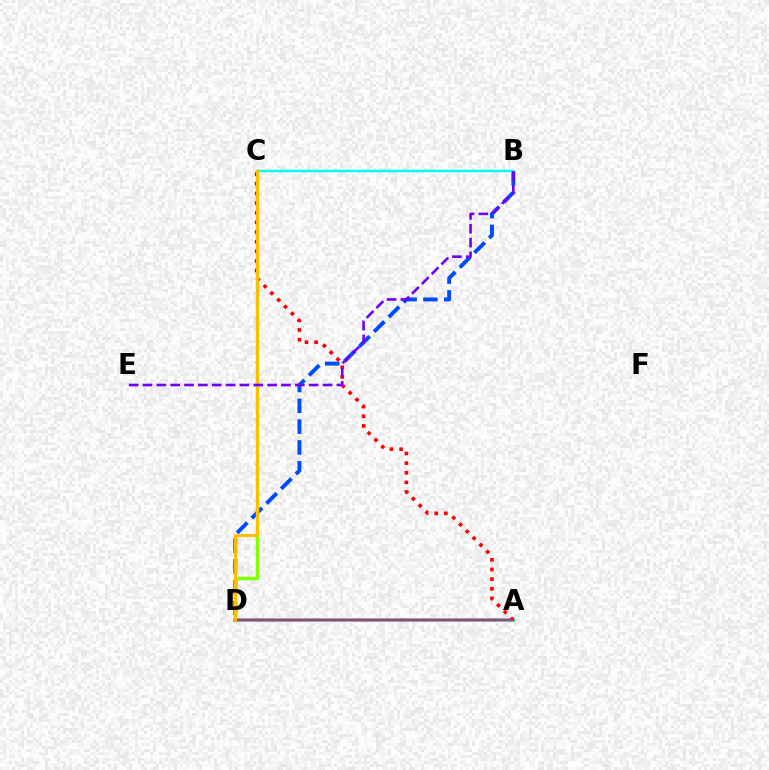{('B', 'D'): [{'color': '#004bff', 'line_style': 'dashed', 'thickness': 2.83}], ('C', 'D'): [{'color': '#84ff00', 'line_style': 'solid', 'thickness': 2.52}, {'color': '#ffbd00', 'line_style': 'solid', 'thickness': 2.09}], ('A', 'D'): [{'color': '#00ff39', 'line_style': 'solid', 'thickness': 2.71}, {'color': '#ff00cf', 'line_style': 'solid', 'thickness': 1.53}], ('A', 'C'): [{'color': '#ff0000', 'line_style': 'dotted', 'thickness': 2.62}], ('B', 'C'): [{'color': '#00fff6', 'line_style': 'solid', 'thickness': 1.77}], ('B', 'E'): [{'color': '#7200ff', 'line_style': 'dashed', 'thickness': 1.88}]}